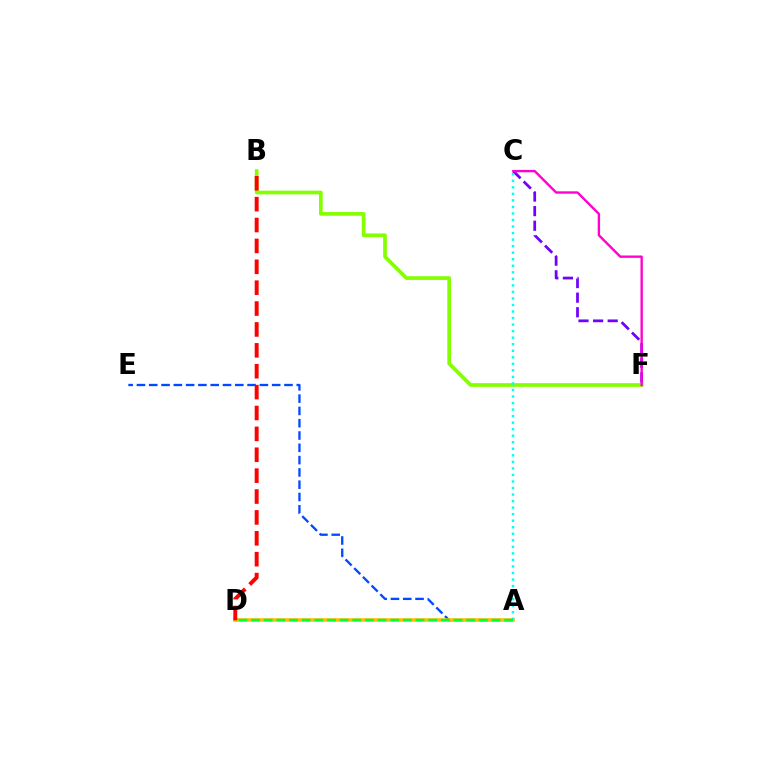{('B', 'F'): [{'color': '#84ff00', 'line_style': 'solid', 'thickness': 2.67}], ('C', 'F'): [{'color': '#7200ff', 'line_style': 'dashed', 'thickness': 1.98}, {'color': '#ff00cf', 'line_style': 'solid', 'thickness': 1.7}], ('A', 'E'): [{'color': '#004bff', 'line_style': 'dashed', 'thickness': 1.67}], ('A', 'D'): [{'color': '#ffbd00', 'line_style': 'solid', 'thickness': 2.58}, {'color': '#00ff39', 'line_style': 'dashed', 'thickness': 1.72}], ('A', 'C'): [{'color': '#00fff6', 'line_style': 'dotted', 'thickness': 1.78}], ('B', 'D'): [{'color': '#ff0000', 'line_style': 'dashed', 'thickness': 2.84}]}